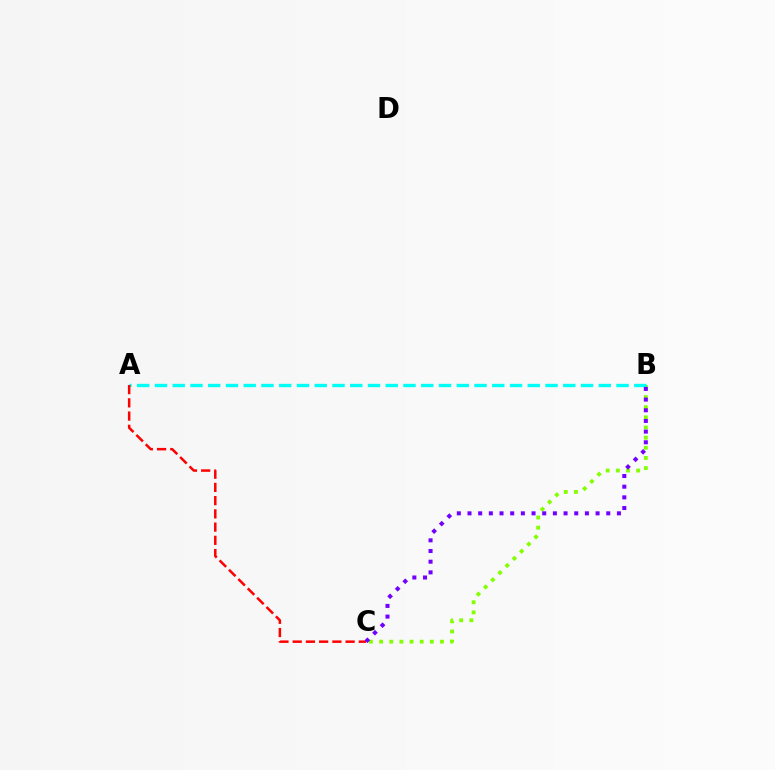{('B', 'C'): [{'color': '#84ff00', 'line_style': 'dotted', 'thickness': 2.76}, {'color': '#7200ff', 'line_style': 'dotted', 'thickness': 2.9}], ('A', 'B'): [{'color': '#00fff6', 'line_style': 'dashed', 'thickness': 2.41}], ('A', 'C'): [{'color': '#ff0000', 'line_style': 'dashed', 'thickness': 1.8}]}